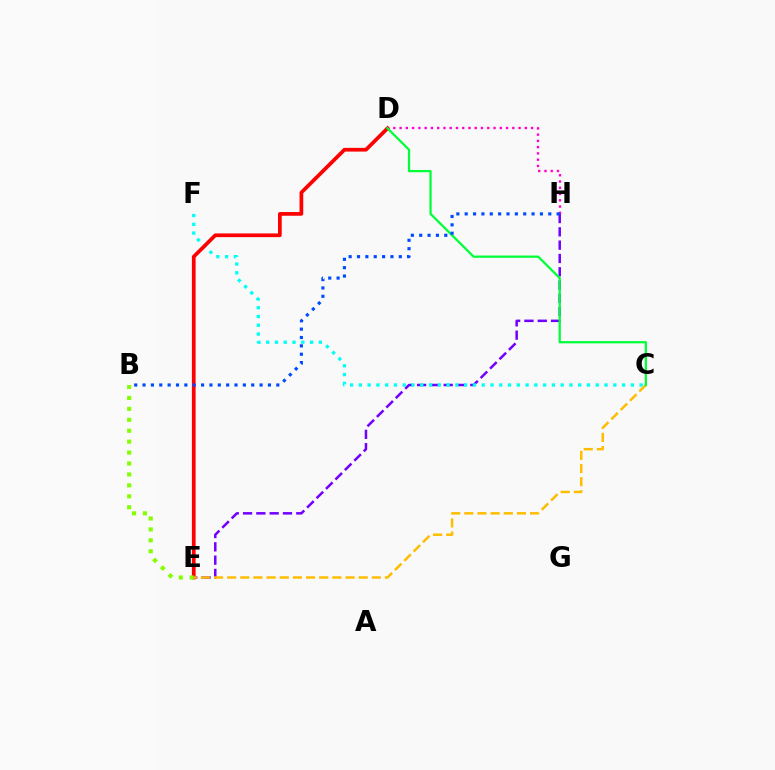{('D', 'H'): [{'color': '#ff00cf', 'line_style': 'dotted', 'thickness': 1.7}], ('E', 'H'): [{'color': '#7200ff', 'line_style': 'dashed', 'thickness': 1.81}], ('C', 'F'): [{'color': '#00fff6', 'line_style': 'dotted', 'thickness': 2.38}], ('D', 'E'): [{'color': '#ff0000', 'line_style': 'solid', 'thickness': 2.68}], ('C', 'E'): [{'color': '#ffbd00', 'line_style': 'dashed', 'thickness': 1.79}], ('B', 'E'): [{'color': '#84ff00', 'line_style': 'dotted', 'thickness': 2.97}], ('C', 'D'): [{'color': '#00ff39', 'line_style': 'solid', 'thickness': 1.63}], ('B', 'H'): [{'color': '#004bff', 'line_style': 'dotted', 'thickness': 2.27}]}